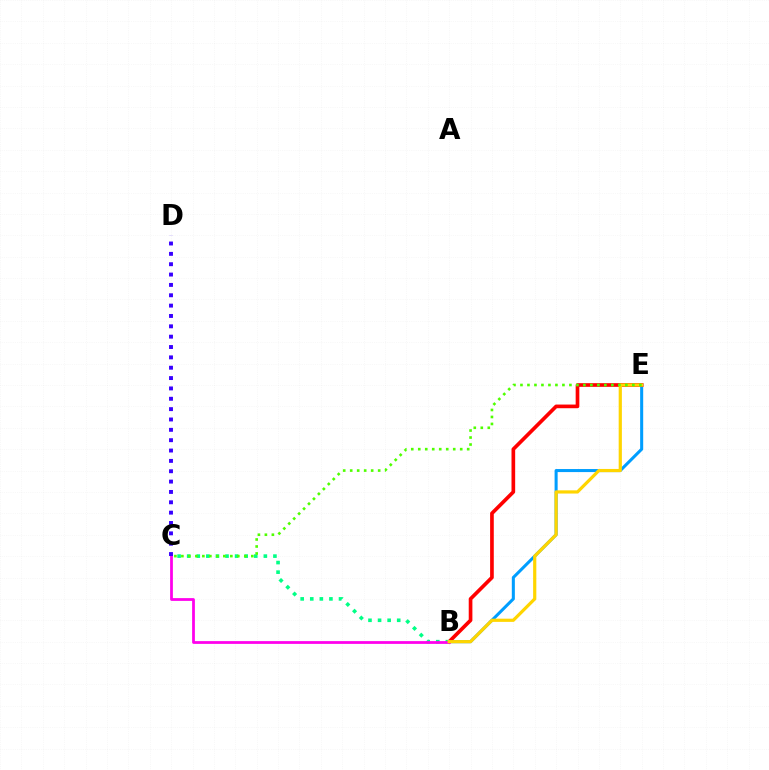{('B', 'E'): [{'color': '#009eff', 'line_style': 'solid', 'thickness': 2.19}, {'color': '#ff0000', 'line_style': 'solid', 'thickness': 2.64}, {'color': '#ffd500', 'line_style': 'solid', 'thickness': 2.31}], ('B', 'C'): [{'color': '#00ff86', 'line_style': 'dotted', 'thickness': 2.6}, {'color': '#ff00ed', 'line_style': 'solid', 'thickness': 1.99}], ('C', 'D'): [{'color': '#3700ff', 'line_style': 'dotted', 'thickness': 2.81}], ('C', 'E'): [{'color': '#4fff00', 'line_style': 'dotted', 'thickness': 1.9}]}